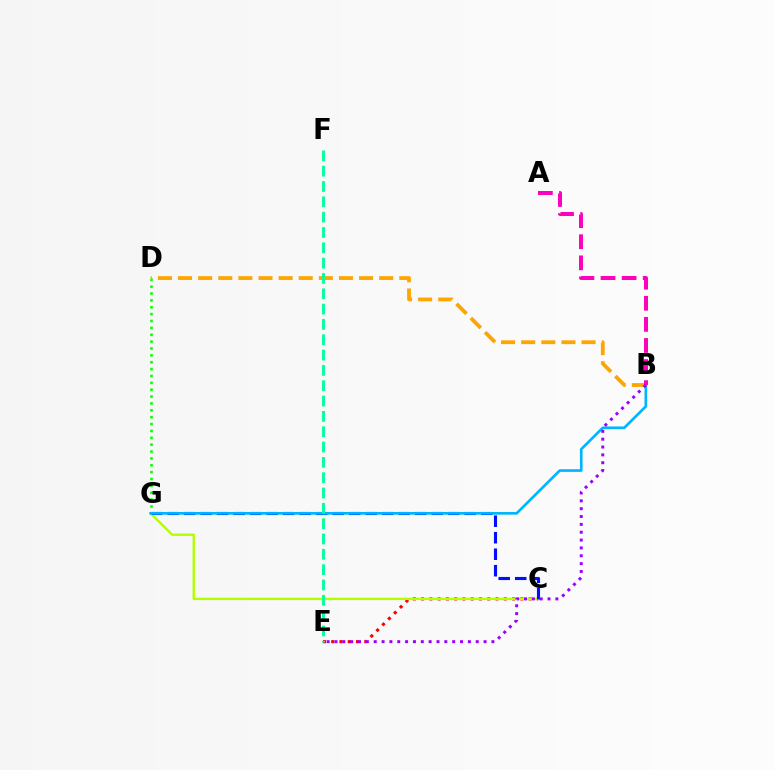{('C', 'E'): [{'color': '#ff0000', 'line_style': 'dotted', 'thickness': 2.25}], ('C', 'G'): [{'color': '#b3ff00', 'line_style': 'solid', 'thickness': 1.7}, {'color': '#0010ff', 'line_style': 'dashed', 'thickness': 2.24}], ('D', 'G'): [{'color': '#08ff00', 'line_style': 'dotted', 'thickness': 1.87}], ('B', 'G'): [{'color': '#00b5ff', 'line_style': 'solid', 'thickness': 1.91}], ('B', 'D'): [{'color': '#ffa500', 'line_style': 'dashed', 'thickness': 2.73}], ('A', 'B'): [{'color': '#ff00bd', 'line_style': 'dashed', 'thickness': 2.87}], ('E', 'F'): [{'color': '#00ff9d', 'line_style': 'dashed', 'thickness': 2.08}], ('B', 'E'): [{'color': '#9b00ff', 'line_style': 'dotted', 'thickness': 2.13}]}